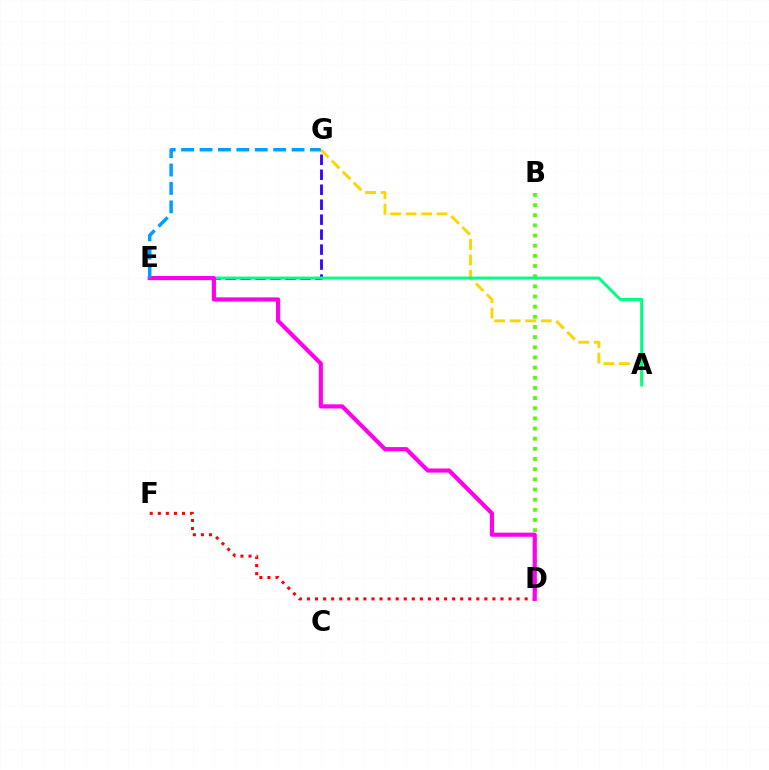{('A', 'G'): [{'color': '#ffd500', 'line_style': 'dashed', 'thickness': 2.11}], ('B', 'D'): [{'color': '#4fff00', 'line_style': 'dotted', 'thickness': 2.76}], ('D', 'F'): [{'color': '#ff0000', 'line_style': 'dotted', 'thickness': 2.19}], ('E', 'G'): [{'color': '#3700ff', 'line_style': 'dashed', 'thickness': 2.03}, {'color': '#009eff', 'line_style': 'dashed', 'thickness': 2.5}], ('A', 'E'): [{'color': '#00ff86', 'line_style': 'solid', 'thickness': 2.16}], ('D', 'E'): [{'color': '#ff00ed', 'line_style': 'solid', 'thickness': 2.99}]}